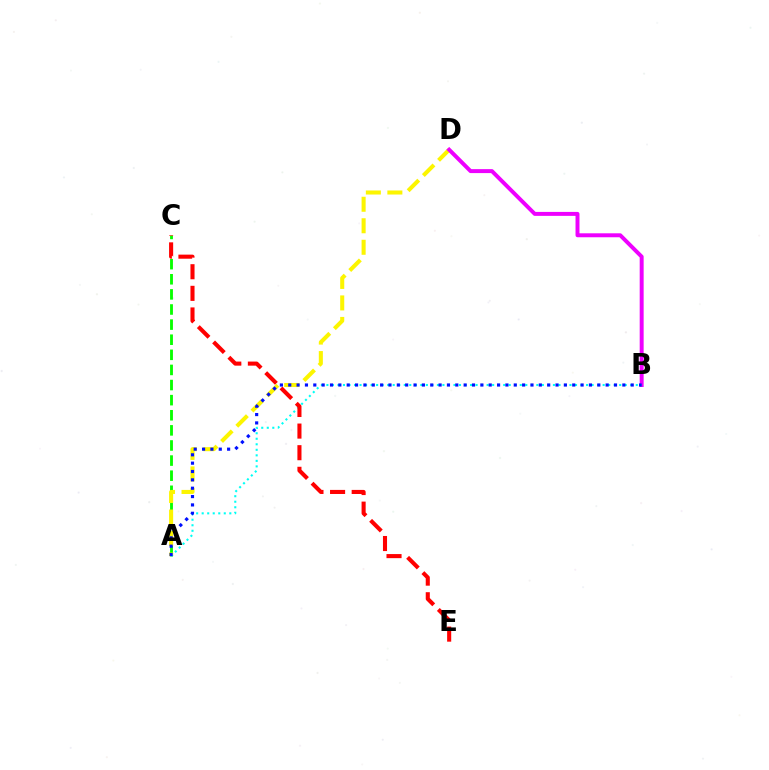{('A', 'C'): [{'color': '#08ff00', 'line_style': 'dashed', 'thickness': 2.05}], ('A', 'D'): [{'color': '#fcf500', 'line_style': 'dashed', 'thickness': 2.92}], ('B', 'D'): [{'color': '#ee00ff', 'line_style': 'solid', 'thickness': 2.85}], ('A', 'B'): [{'color': '#00fff6', 'line_style': 'dotted', 'thickness': 1.5}, {'color': '#0010ff', 'line_style': 'dotted', 'thickness': 2.27}], ('C', 'E'): [{'color': '#ff0000', 'line_style': 'dashed', 'thickness': 2.94}]}